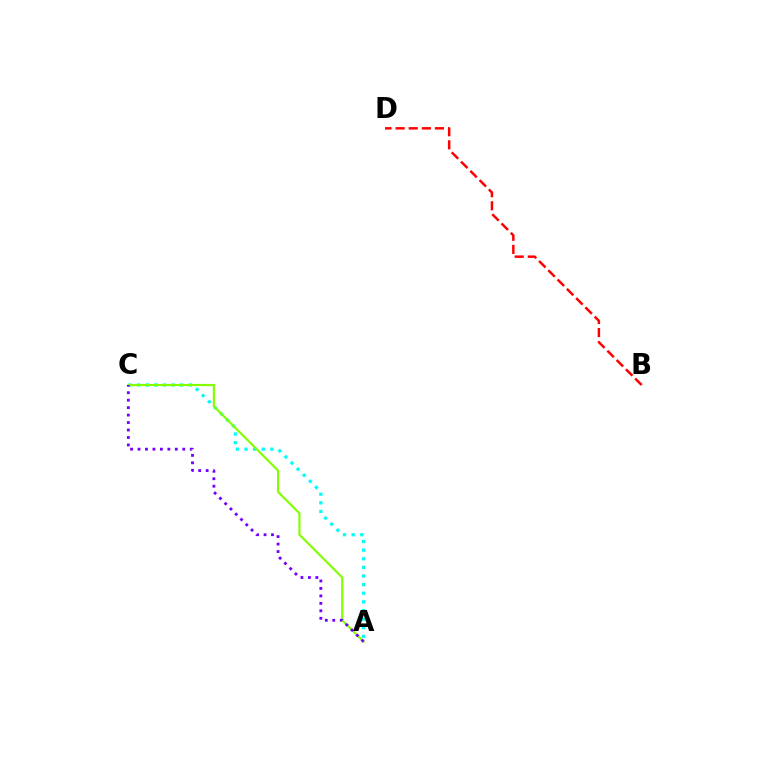{('A', 'C'): [{'color': '#00fff6', 'line_style': 'dotted', 'thickness': 2.34}, {'color': '#84ff00', 'line_style': 'solid', 'thickness': 1.57}, {'color': '#7200ff', 'line_style': 'dotted', 'thickness': 2.03}], ('B', 'D'): [{'color': '#ff0000', 'line_style': 'dashed', 'thickness': 1.78}]}